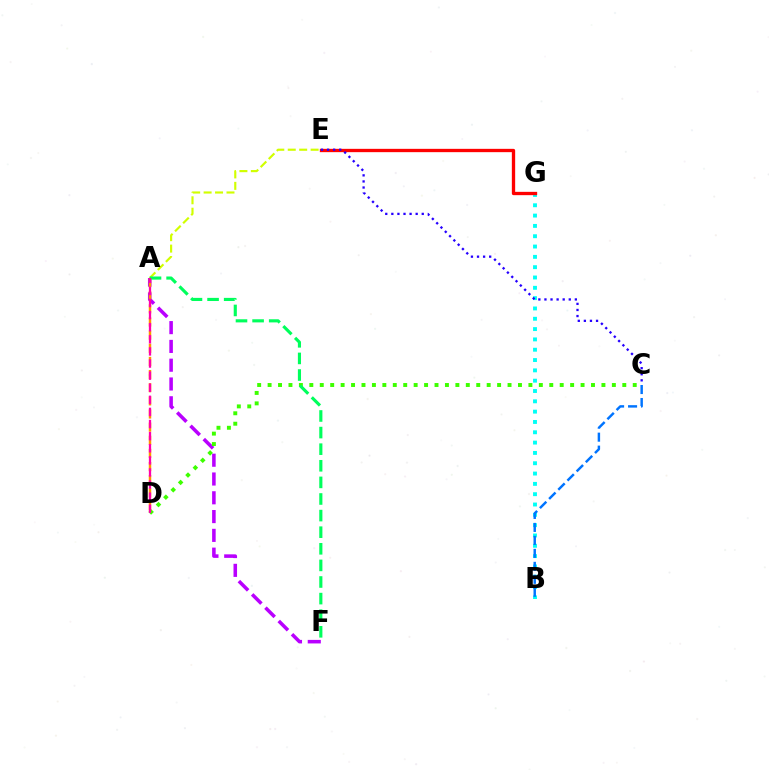{('B', 'G'): [{'color': '#00fff6', 'line_style': 'dotted', 'thickness': 2.8}], ('E', 'G'): [{'color': '#ff0000', 'line_style': 'solid', 'thickness': 2.39}], ('C', 'E'): [{'color': '#2500ff', 'line_style': 'dotted', 'thickness': 1.65}], ('A', 'F'): [{'color': '#b900ff', 'line_style': 'dashed', 'thickness': 2.55}, {'color': '#00ff5c', 'line_style': 'dashed', 'thickness': 2.26}], ('A', 'E'): [{'color': '#d1ff00', 'line_style': 'dashed', 'thickness': 1.55}], ('C', 'D'): [{'color': '#3dff00', 'line_style': 'dotted', 'thickness': 2.83}], ('A', 'D'): [{'color': '#ff9400', 'line_style': 'dashed', 'thickness': 1.79}, {'color': '#ff00ac', 'line_style': 'dashed', 'thickness': 1.64}], ('B', 'C'): [{'color': '#0074ff', 'line_style': 'dashed', 'thickness': 1.76}]}